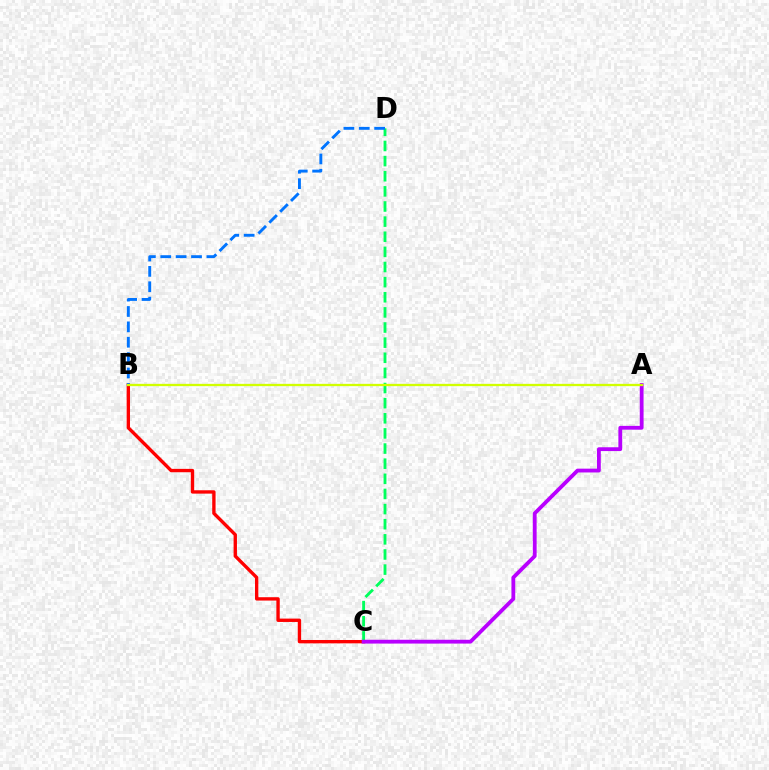{('B', 'C'): [{'color': '#ff0000', 'line_style': 'solid', 'thickness': 2.42}], ('C', 'D'): [{'color': '#00ff5c', 'line_style': 'dashed', 'thickness': 2.06}], ('A', 'C'): [{'color': '#b900ff', 'line_style': 'solid', 'thickness': 2.74}], ('B', 'D'): [{'color': '#0074ff', 'line_style': 'dashed', 'thickness': 2.09}], ('A', 'B'): [{'color': '#d1ff00', 'line_style': 'solid', 'thickness': 1.66}]}